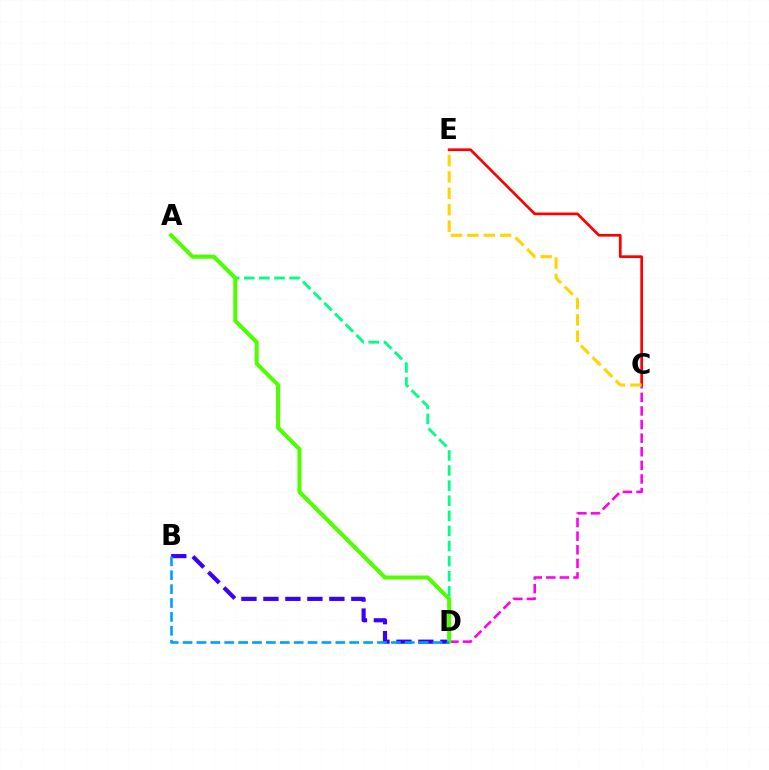{('C', 'D'): [{'color': '#ff00ed', 'line_style': 'dashed', 'thickness': 1.85}], ('A', 'D'): [{'color': '#00ff86', 'line_style': 'dashed', 'thickness': 2.05}, {'color': '#4fff00', 'line_style': 'solid', 'thickness': 2.91}], ('B', 'D'): [{'color': '#3700ff', 'line_style': 'dashed', 'thickness': 2.99}, {'color': '#009eff', 'line_style': 'dashed', 'thickness': 1.89}], ('C', 'E'): [{'color': '#ff0000', 'line_style': 'solid', 'thickness': 1.95}, {'color': '#ffd500', 'line_style': 'dashed', 'thickness': 2.23}]}